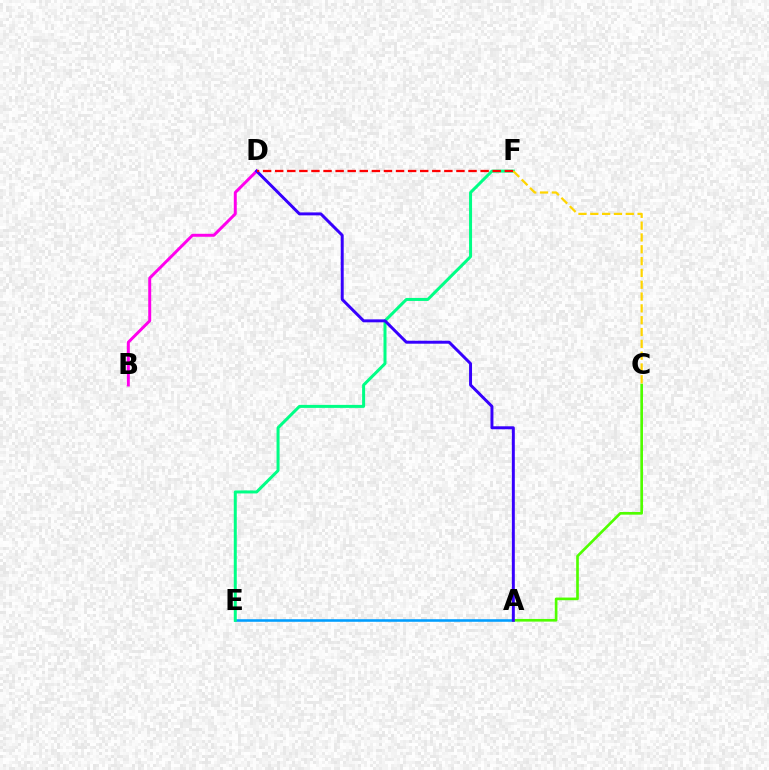{('A', 'E'): [{'color': '#009eff', 'line_style': 'solid', 'thickness': 1.84}], ('A', 'C'): [{'color': '#4fff00', 'line_style': 'solid', 'thickness': 1.91}], ('E', 'F'): [{'color': '#00ff86', 'line_style': 'solid', 'thickness': 2.16}], ('B', 'D'): [{'color': '#ff00ed', 'line_style': 'solid', 'thickness': 2.14}], ('A', 'D'): [{'color': '#3700ff', 'line_style': 'solid', 'thickness': 2.13}], ('C', 'F'): [{'color': '#ffd500', 'line_style': 'dashed', 'thickness': 1.61}], ('D', 'F'): [{'color': '#ff0000', 'line_style': 'dashed', 'thickness': 1.64}]}